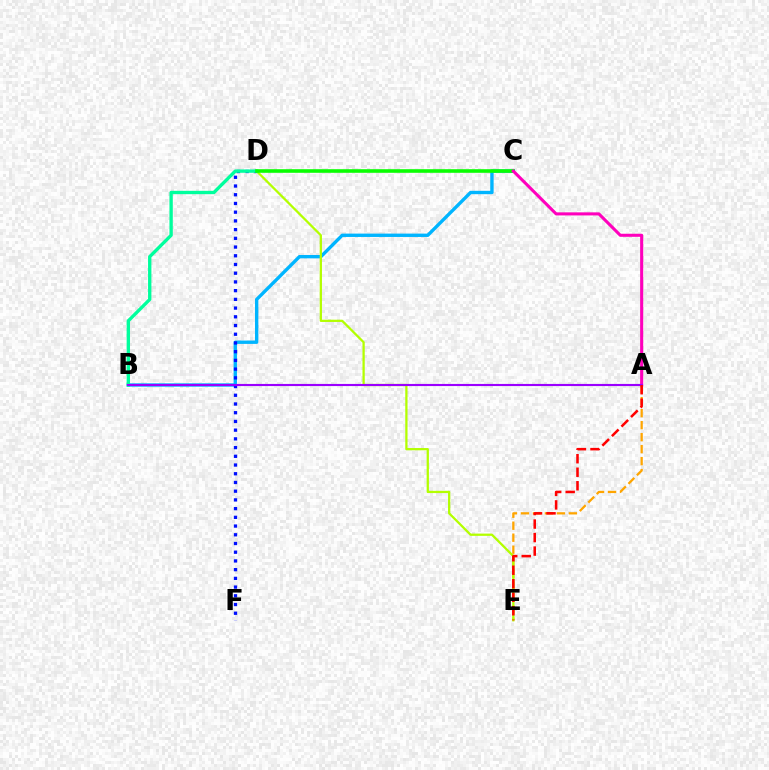{('B', 'C'): [{'color': '#00b5ff', 'line_style': 'solid', 'thickness': 2.42}], ('A', 'E'): [{'color': '#ffa500', 'line_style': 'dashed', 'thickness': 1.63}, {'color': '#ff0000', 'line_style': 'dashed', 'thickness': 1.84}], ('D', 'F'): [{'color': '#0010ff', 'line_style': 'dotted', 'thickness': 2.37}], ('D', 'E'): [{'color': '#b3ff00', 'line_style': 'solid', 'thickness': 1.63}], ('B', 'D'): [{'color': '#00ff9d', 'line_style': 'solid', 'thickness': 2.41}], ('C', 'D'): [{'color': '#08ff00', 'line_style': 'solid', 'thickness': 2.59}], ('A', 'C'): [{'color': '#ff00bd', 'line_style': 'solid', 'thickness': 2.21}], ('A', 'B'): [{'color': '#9b00ff', 'line_style': 'solid', 'thickness': 1.54}]}